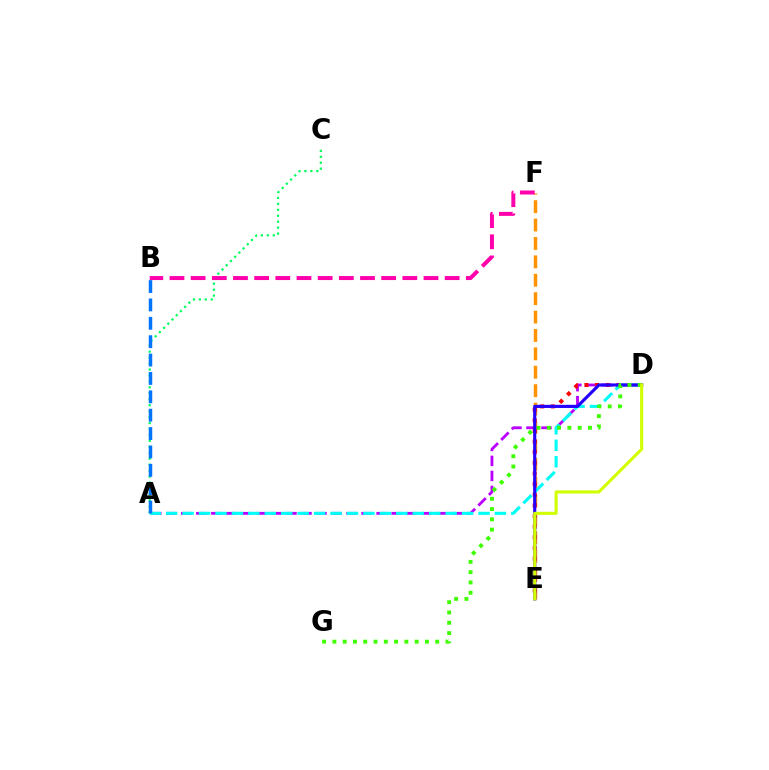{('E', 'F'): [{'color': '#ff9400', 'line_style': 'dashed', 'thickness': 2.5}], ('A', 'C'): [{'color': '#00ff5c', 'line_style': 'dotted', 'thickness': 1.62}], ('A', 'D'): [{'color': '#b900ff', 'line_style': 'dashed', 'thickness': 2.04}, {'color': '#00fff6', 'line_style': 'dashed', 'thickness': 2.23}], ('D', 'E'): [{'color': '#ff0000', 'line_style': 'dotted', 'thickness': 2.89}, {'color': '#2500ff', 'line_style': 'solid', 'thickness': 2.26}, {'color': '#d1ff00', 'line_style': 'solid', 'thickness': 2.22}], ('A', 'B'): [{'color': '#0074ff', 'line_style': 'dashed', 'thickness': 2.5}], ('D', 'G'): [{'color': '#3dff00', 'line_style': 'dotted', 'thickness': 2.79}], ('B', 'F'): [{'color': '#ff00ac', 'line_style': 'dashed', 'thickness': 2.88}]}